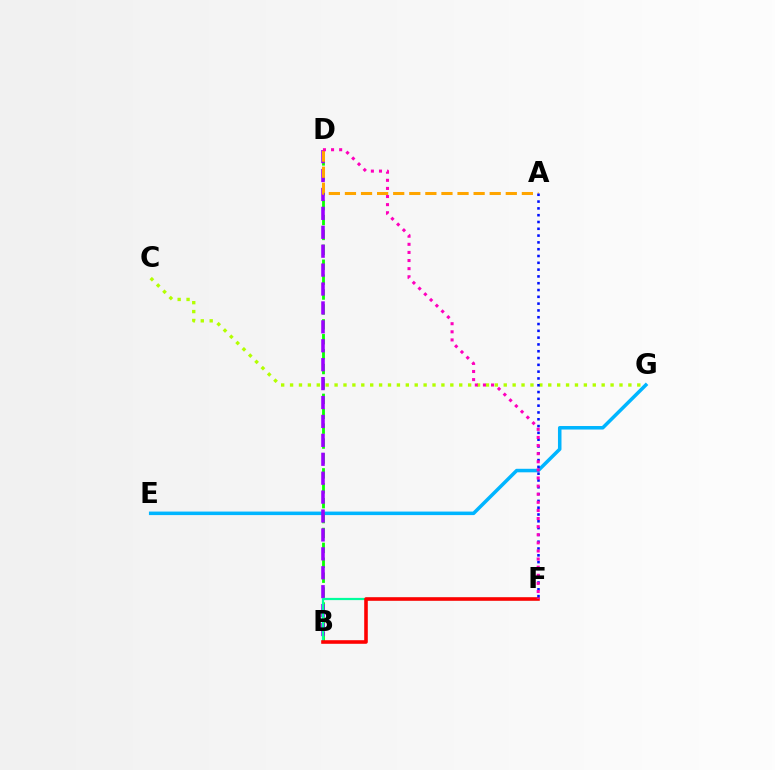{('E', 'G'): [{'color': '#00b5ff', 'line_style': 'solid', 'thickness': 2.54}], ('B', 'D'): [{'color': '#08ff00', 'line_style': 'dashed', 'thickness': 2.02}, {'color': '#9b00ff', 'line_style': 'dashed', 'thickness': 2.57}], ('C', 'G'): [{'color': '#b3ff00', 'line_style': 'dotted', 'thickness': 2.42}], ('A', 'D'): [{'color': '#ffa500', 'line_style': 'dashed', 'thickness': 2.19}], ('B', 'F'): [{'color': '#00ff9d', 'line_style': 'solid', 'thickness': 1.59}, {'color': '#ff0000', 'line_style': 'solid', 'thickness': 2.58}], ('A', 'F'): [{'color': '#0010ff', 'line_style': 'dotted', 'thickness': 1.85}], ('D', 'F'): [{'color': '#ff00bd', 'line_style': 'dotted', 'thickness': 2.2}]}